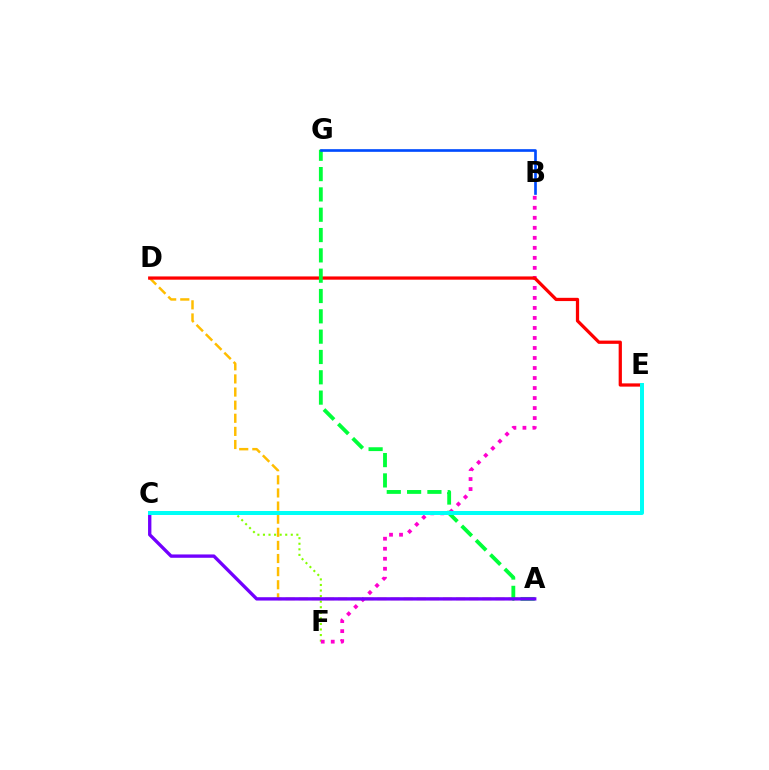{('C', 'F'): [{'color': '#84ff00', 'line_style': 'dotted', 'thickness': 1.51}], ('B', 'F'): [{'color': '#ff00cf', 'line_style': 'dotted', 'thickness': 2.72}], ('A', 'D'): [{'color': '#ffbd00', 'line_style': 'dashed', 'thickness': 1.78}], ('D', 'E'): [{'color': '#ff0000', 'line_style': 'solid', 'thickness': 2.34}], ('A', 'G'): [{'color': '#00ff39', 'line_style': 'dashed', 'thickness': 2.76}], ('B', 'G'): [{'color': '#004bff', 'line_style': 'solid', 'thickness': 1.92}], ('A', 'C'): [{'color': '#7200ff', 'line_style': 'solid', 'thickness': 2.4}], ('C', 'E'): [{'color': '#00fff6', 'line_style': 'solid', 'thickness': 2.87}]}